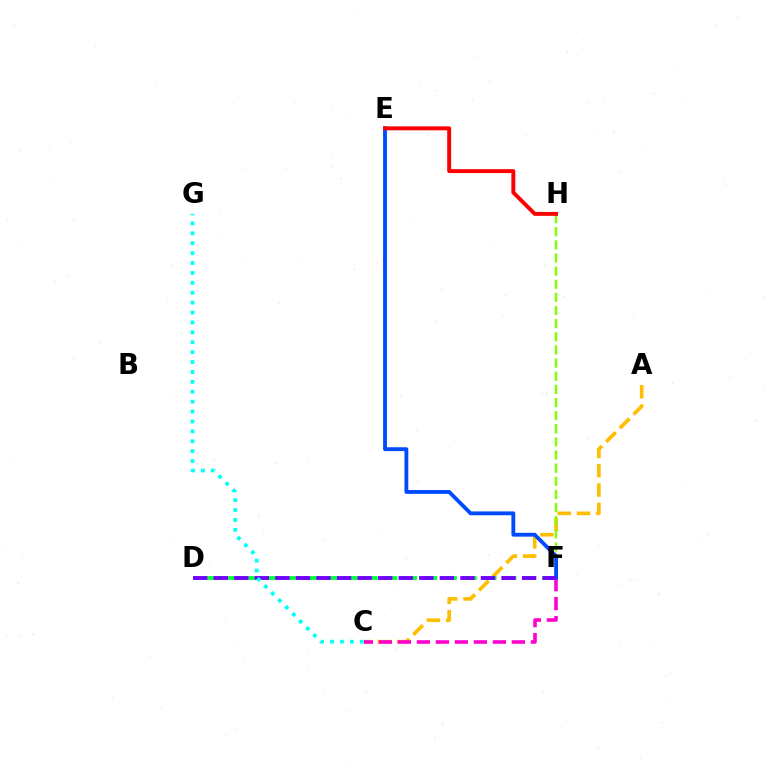{('A', 'C'): [{'color': '#ffbd00', 'line_style': 'dashed', 'thickness': 2.63}], ('D', 'F'): [{'color': '#00ff39', 'line_style': 'dashed', 'thickness': 2.69}, {'color': '#7200ff', 'line_style': 'dashed', 'thickness': 2.79}], ('F', 'H'): [{'color': '#84ff00', 'line_style': 'dashed', 'thickness': 1.78}], ('C', 'F'): [{'color': '#ff00cf', 'line_style': 'dashed', 'thickness': 2.58}], ('E', 'F'): [{'color': '#004bff', 'line_style': 'solid', 'thickness': 2.76}], ('E', 'H'): [{'color': '#ff0000', 'line_style': 'solid', 'thickness': 2.83}], ('C', 'G'): [{'color': '#00fff6', 'line_style': 'dotted', 'thickness': 2.69}]}